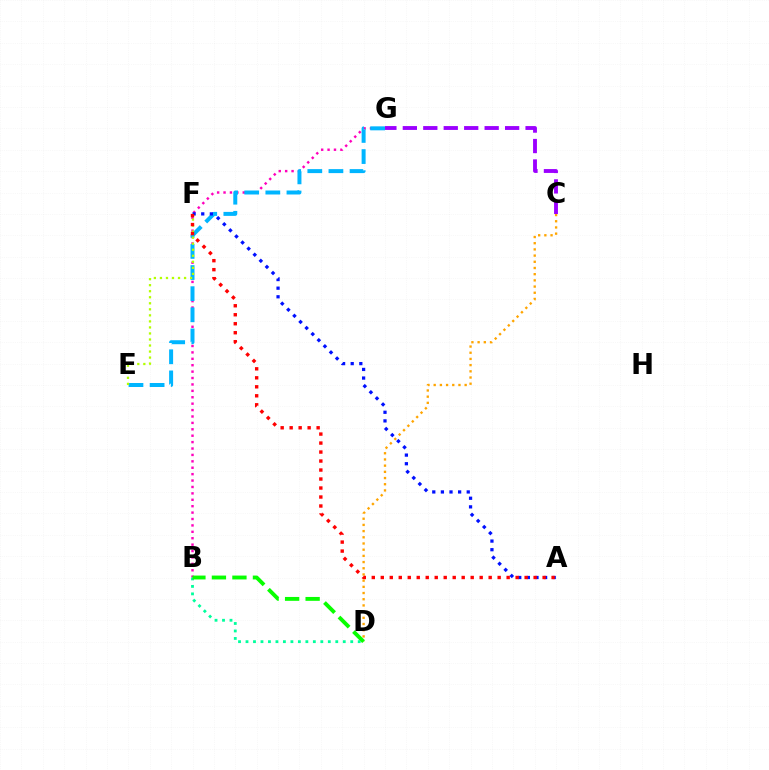{('B', 'G'): [{'color': '#ff00bd', 'line_style': 'dotted', 'thickness': 1.74}], ('B', 'D'): [{'color': '#00ff9d', 'line_style': 'dotted', 'thickness': 2.03}, {'color': '#08ff00', 'line_style': 'dashed', 'thickness': 2.79}], ('E', 'G'): [{'color': '#00b5ff', 'line_style': 'dashed', 'thickness': 2.87}], ('C', 'D'): [{'color': '#ffa500', 'line_style': 'dotted', 'thickness': 1.68}], ('E', 'F'): [{'color': '#b3ff00', 'line_style': 'dotted', 'thickness': 1.64}], ('A', 'F'): [{'color': '#0010ff', 'line_style': 'dotted', 'thickness': 2.34}, {'color': '#ff0000', 'line_style': 'dotted', 'thickness': 2.44}], ('C', 'G'): [{'color': '#9b00ff', 'line_style': 'dashed', 'thickness': 2.78}]}